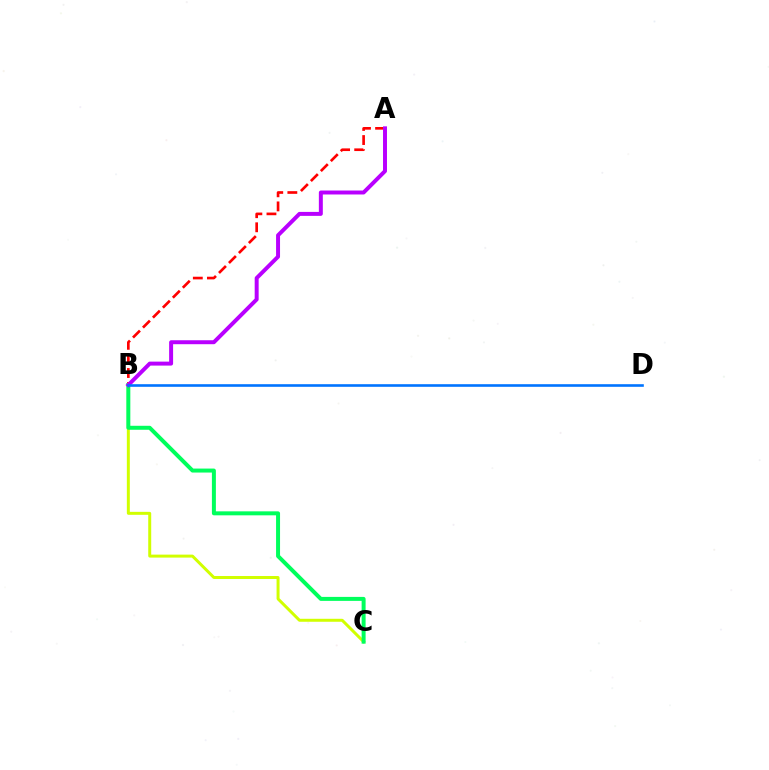{('A', 'B'): [{'color': '#ff0000', 'line_style': 'dashed', 'thickness': 1.91}, {'color': '#b900ff', 'line_style': 'solid', 'thickness': 2.85}], ('B', 'C'): [{'color': '#d1ff00', 'line_style': 'solid', 'thickness': 2.14}, {'color': '#00ff5c', 'line_style': 'solid', 'thickness': 2.87}], ('B', 'D'): [{'color': '#0074ff', 'line_style': 'solid', 'thickness': 1.89}]}